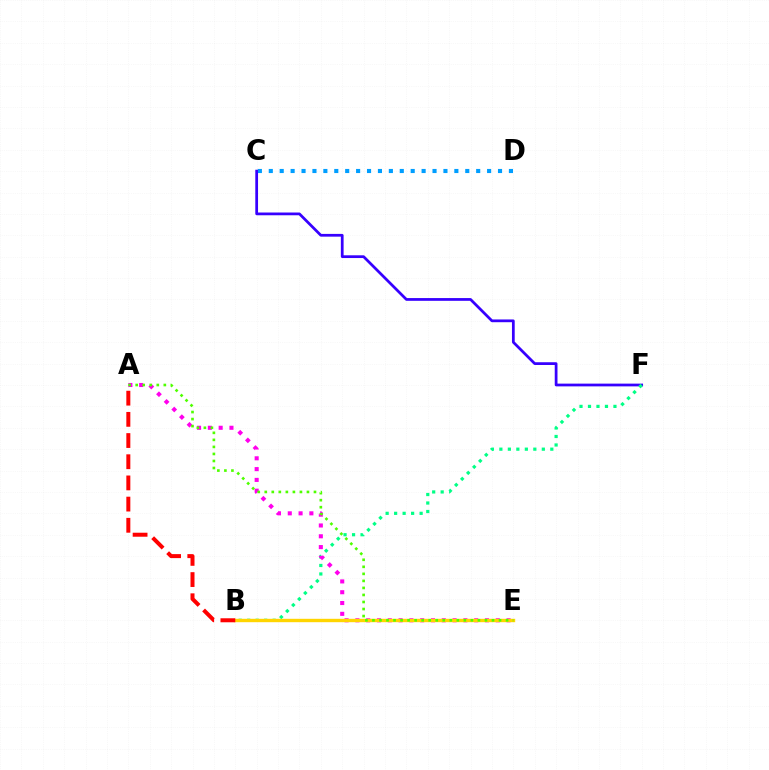{('C', 'D'): [{'color': '#009eff', 'line_style': 'dotted', 'thickness': 2.97}], ('C', 'F'): [{'color': '#3700ff', 'line_style': 'solid', 'thickness': 1.98}], ('B', 'F'): [{'color': '#00ff86', 'line_style': 'dotted', 'thickness': 2.31}], ('A', 'E'): [{'color': '#ff00ed', 'line_style': 'dotted', 'thickness': 2.93}, {'color': '#4fff00', 'line_style': 'dotted', 'thickness': 1.91}], ('B', 'E'): [{'color': '#ffd500', 'line_style': 'solid', 'thickness': 2.44}], ('A', 'B'): [{'color': '#ff0000', 'line_style': 'dashed', 'thickness': 2.88}]}